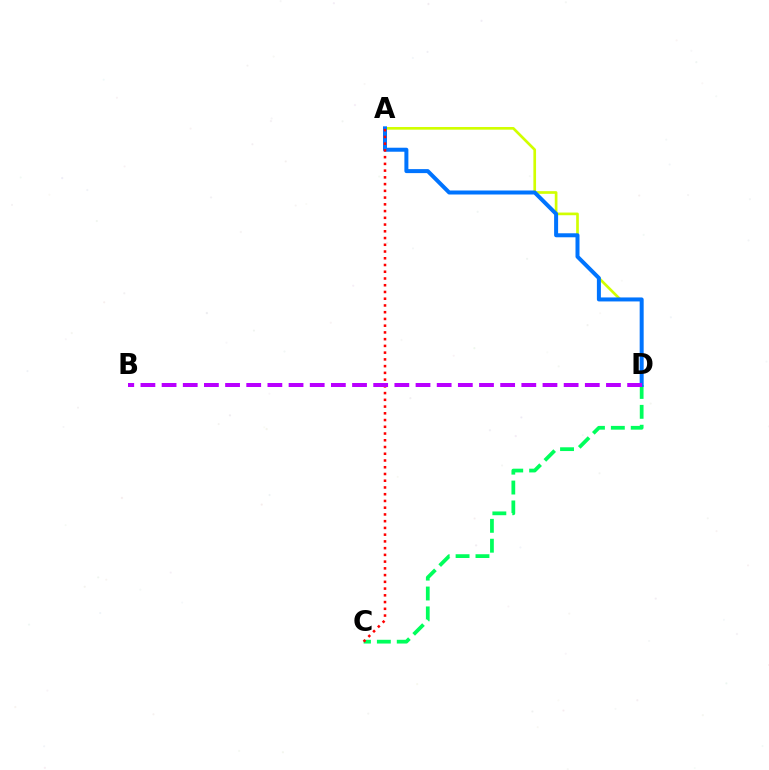{('A', 'D'): [{'color': '#d1ff00', 'line_style': 'solid', 'thickness': 1.93}, {'color': '#0074ff', 'line_style': 'solid', 'thickness': 2.88}], ('C', 'D'): [{'color': '#00ff5c', 'line_style': 'dashed', 'thickness': 2.7}], ('A', 'C'): [{'color': '#ff0000', 'line_style': 'dotted', 'thickness': 1.83}], ('B', 'D'): [{'color': '#b900ff', 'line_style': 'dashed', 'thickness': 2.87}]}